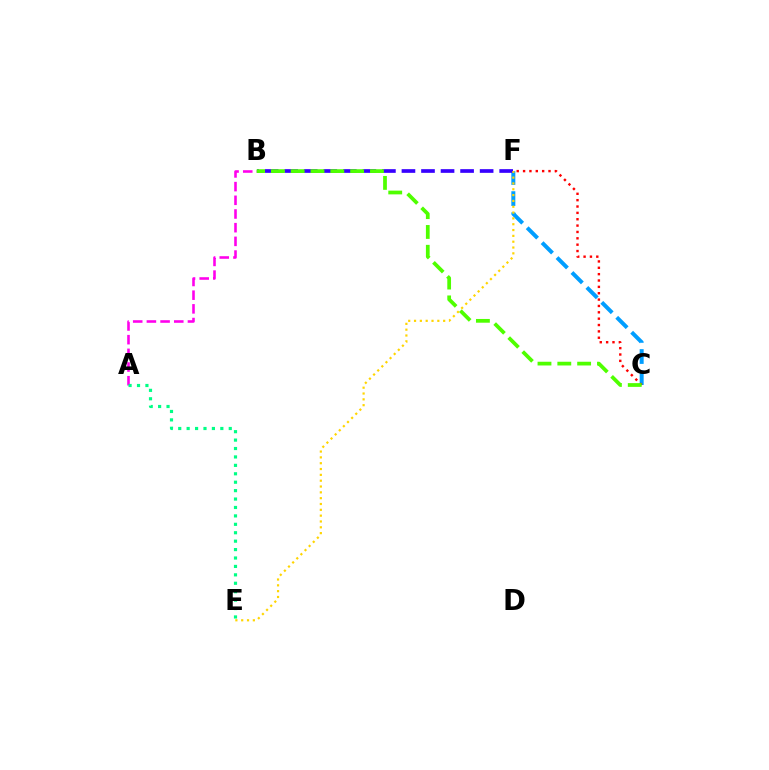{('C', 'F'): [{'color': '#009eff', 'line_style': 'dashed', 'thickness': 2.87}, {'color': '#ff0000', 'line_style': 'dotted', 'thickness': 1.73}], ('B', 'F'): [{'color': '#3700ff', 'line_style': 'dashed', 'thickness': 2.66}], ('E', 'F'): [{'color': '#ffd500', 'line_style': 'dotted', 'thickness': 1.58}], ('A', 'B'): [{'color': '#ff00ed', 'line_style': 'dashed', 'thickness': 1.86}], ('A', 'E'): [{'color': '#00ff86', 'line_style': 'dotted', 'thickness': 2.29}], ('B', 'C'): [{'color': '#4fff00', 'line_style': 'dashed', 'thickness': 2.69}]}